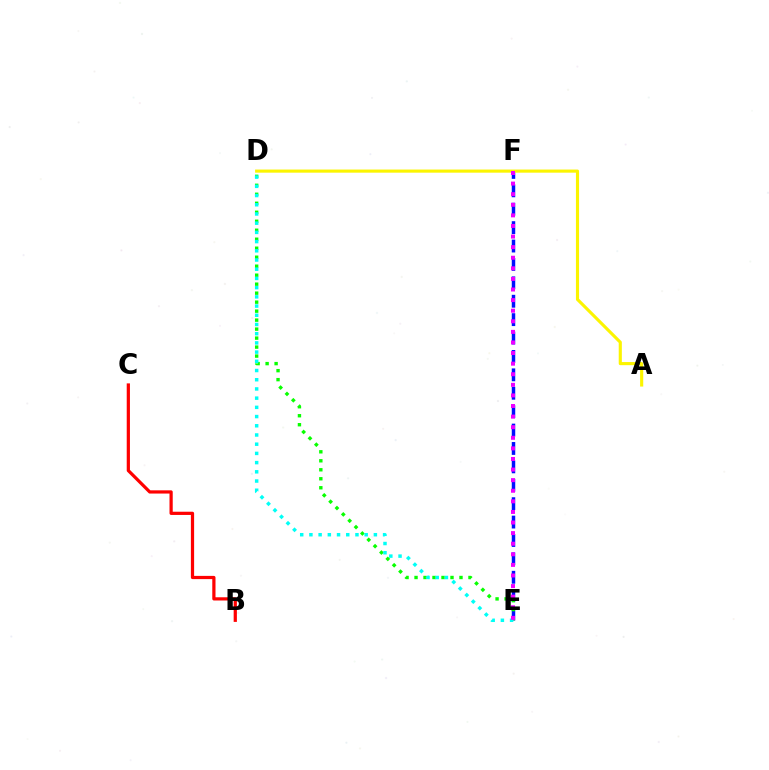{('E', 'F'): [{'color': '#0010ff', 'line_style': 'dashed', 'thickness': 2.5}, {'color': '#ee00ff', 'line_style': 'dotted', 'thickness': 2.88}], ('D', 'E'): [{'color': '#08ff00', 'line_style': 'dotted', 'thickness': 2.44}, {'color': '#00fff6', 'line_style': 'dotted', 'thickness': 2.5}], ('B', 'C'): [{'color': '#ff0000', 'line_style': 'solid', 'thickness': 2.32}], ('A', 'D'): [{'color': '#fcf500', 'line_style': 'solid', 'thickness': 2.25}]}